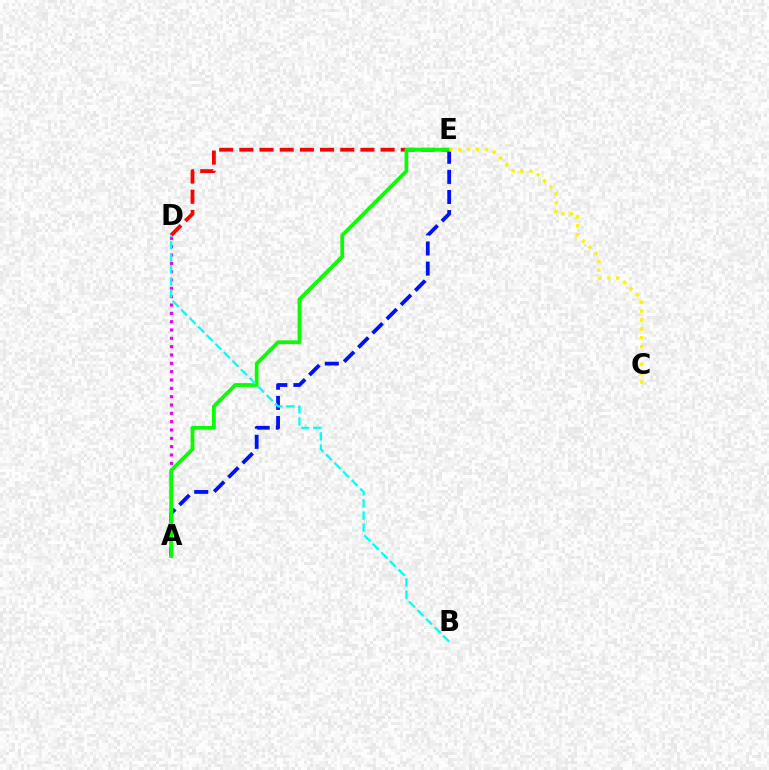{('D', 'E'): [{'color': '#ff0000', 'line_style': 'dashed', 'thickness': 2.74}], ('A', 'E'): [{'color': '#0010ff', 'line_style': 'dashed', 'thickness': 2.73}, {'color': '#08ff00', 'line_style': 'solid', 'thickness': 2.7}], ('A', 'D'): [{'color': '#ee00ff', 'line_style': 'dotted', 'thickness': 2.26}], ('B', 'D'): [{'color': '#00fff6', 'line_style': 'dashed', 'thickness': 1.64}], ('C', 'E'): [{'color': '#fcf500', 'line_style': 'dotted', 'thickness': 2.41}]}